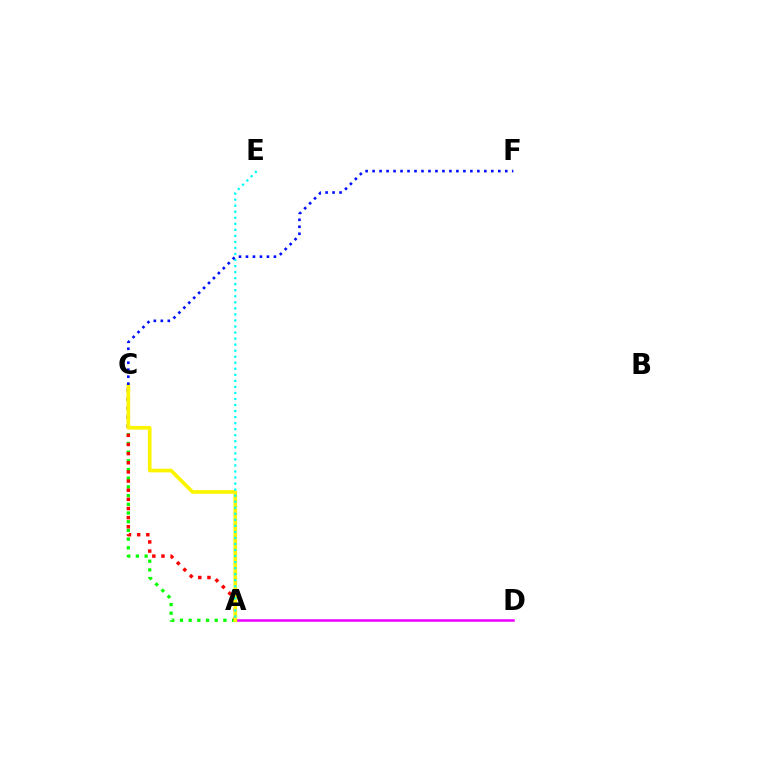{('A', 'D'): [{'color': '#ee00ff', 'line_style': 'solid', 'thickness': 1.82}], ('A', 'C'): [{'color': '#08ff00', 'line_style': 'dotted', 'thickness': 2.36}, {'color': '#ff0000', 'line_style': 'dotted', 'thickness': 2.48}, {'color': '#fcf500', 'line_style': 'solid', 'thickness': 2.64}], ('A', 'E'): [{'color': '#00fff6', 'line_style': 'dotted', 'thickness': 1.64}], ('C', 'F'): [{'color': '#0010ff', 'line_style': 'dotted', 'thickness': 1.9}]}